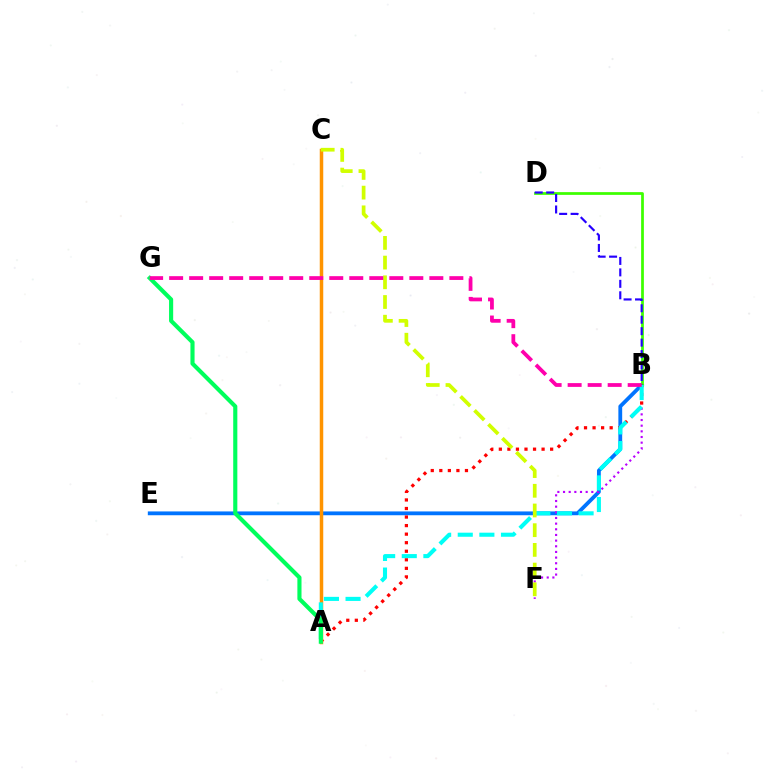{('B', 'E'): [{'color': '#0074ff', 'line_style': 'solid', 'thickness': 2.74}], ('B', 'F'): [{'color': '#b900ff', 'line_style': 'dotted', 'thickness': 1.54}], ('A', 'B'): [{'color': '#ff0000', 'line_style': 'dotted', 'thickness': 2.32}, {'color': '#00fff6', 'line_style': 'dashed', 'thickness': 2.94}], ('A', 'C'): [{'color': '#ff9400', 'line_style': 'solid', 'thickness': 2.52}], ('B', 'D'): [{'color': '#3dff00', 'line_style': 'solid', 'thickness': 1.97}, {'color': '#2500ff', 'line_style': 'dashed', 'thickness': 1.56}], ('A', 'G'): [{'color': '#00ff5c', 'line_style': 'solid', 'thickness': 2.97}], ('C', 'F'): [{'color': '#d1ff00', 'line_style': 'dashed', 'thickness': 2.68}], ('B', 'G'): [{'color': '#ff00ac', 'line_style': 'dashed', 'thickness': 2.72}]}